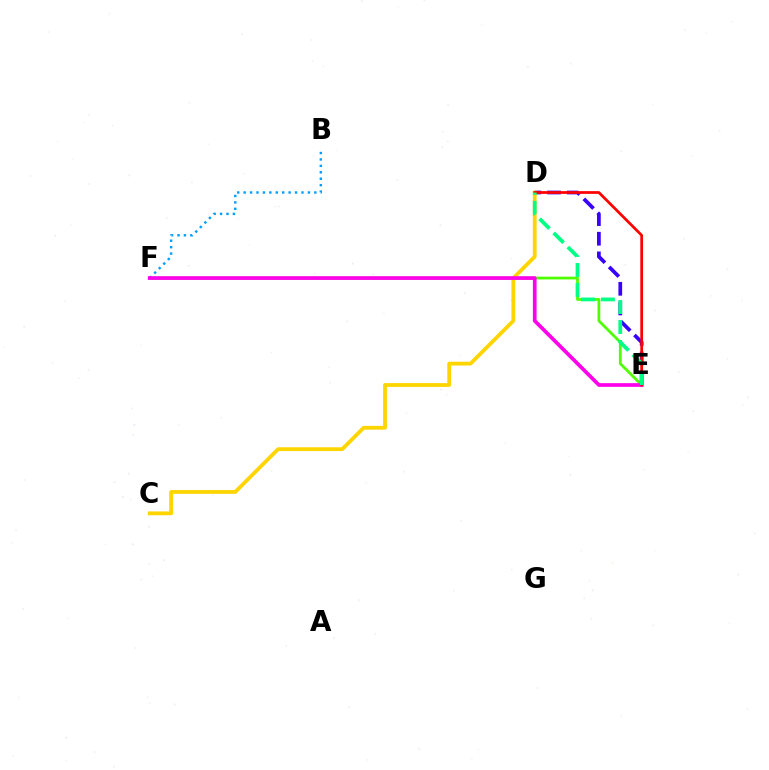{('D', 'E'): [{'color': '#3700ff', 'line_style': 'dashed', 'thickness': 2.67}, {'color': '#ff0000', 'line_style': 'solid', 'thickness': 1.96}, {'color': '#00ff86', 'line_style': 'dashed', 'thickness': 2.71}], ('E', 'F'): [{'color': '#4fff00', 'line_style': 'solid', 'thickness': 1.98}, {'color': '#ff00ed', 'line_style': 'solid', 'thickness': 2.67}], ('C', 'D'): [{'color': '#ffd500', 'line_style': 'solid', 'thickness': 2.73}], ('B', 'F'): [{'color': '#009eff', 'line_style': 'dotted', 'thickness': 1.75}]}